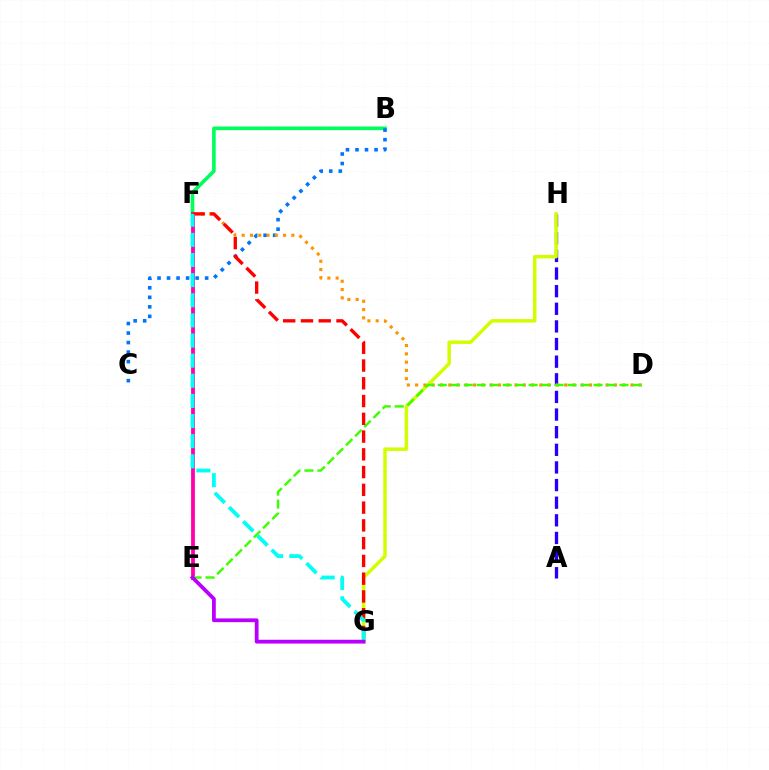{('B', 'F'): [{'color': '#00ff5c', 'line_style': 'solid', 'thickness': 2.61}], ('B', 'C'): [{'color': '#0074ff', 'line_style': 'dotted', 'thickness': 2.59}], ('A', 'H'): [{'color': '#2500ff', 'line_style': 'dashed', 'thickness': 2.39}], ('E', 'F'): [{'color': '#ff00ac', 'line_style': 'solid', 'thickness': 2.73}], ('G', 'H'): [{'color': '#d1ff00', 'line_style': 'solid', 'thickness': 2.5}], ('D', 'F'): [{'color': '#ff9400', 'line_style': 'dotted', 'thickness': 2.25}], ('D', 'E'): [{'color': '#3dff00', 'line_style': 'dashed', 'thickness': 1.76}], ('F', 'G'): [{'color': '#ff0000', 'line_style': 'dashed', 'thickness': 2.41}, {'color': '#00fff6', 'line_style': 'dashed', 'thickness': 2.73}], ('E', 'G'): [{'color': '#b900ff', 'line_style': 'solid', 'thickness': 2.73}]}